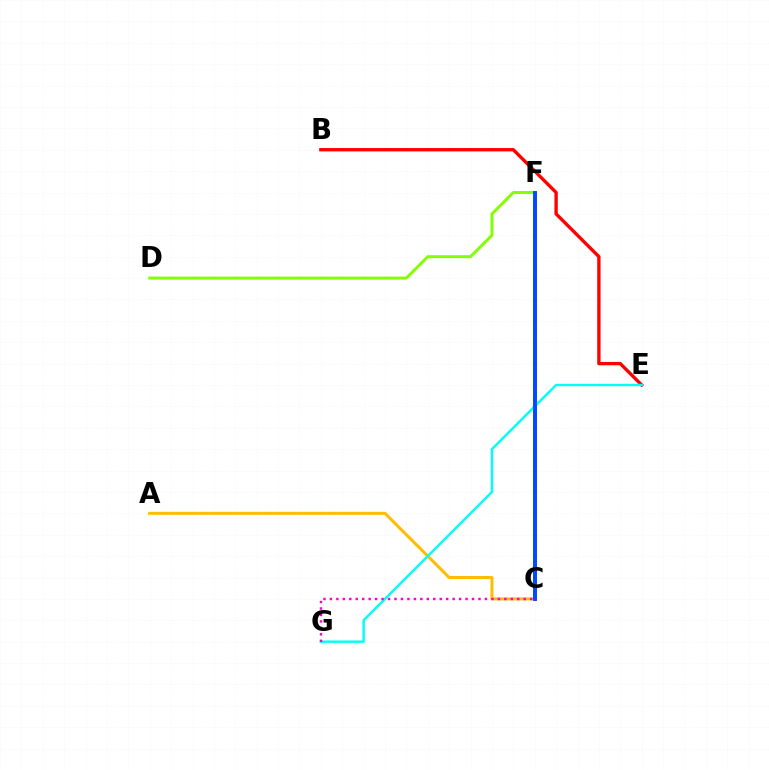{('B', 'E'): [{'color': '#ff0000', 'line_style': 'solid', 'thickness': 2.4}], ('D', 'F'): [{'color': '#84ff00', 'line_style': 'solid', 'thickness': 2.13}], ('C', 'F'): [{'color': '#00ff39', 'line_style': 'dashed', 'thickness': 2.12}, {'color': '#7200ff', 'line_style': 'solid', 'thickness': 2.55}, {'color': '#004bff', 'line_style': 'solid', 'thickness': 2.74}], ('A', 'C'): [{'color': '#ffbd00', 'line_style': 'solid', 'thickness': 2.18}], ('E', 'G'): [{'color': '#00fff6', 'line_style': 'solid', 'thickness': 1.74}], ('C', 'G'): [{'color': '#ff00cf', 'line_style': 'dotted', 'thickness': 1.76}]}